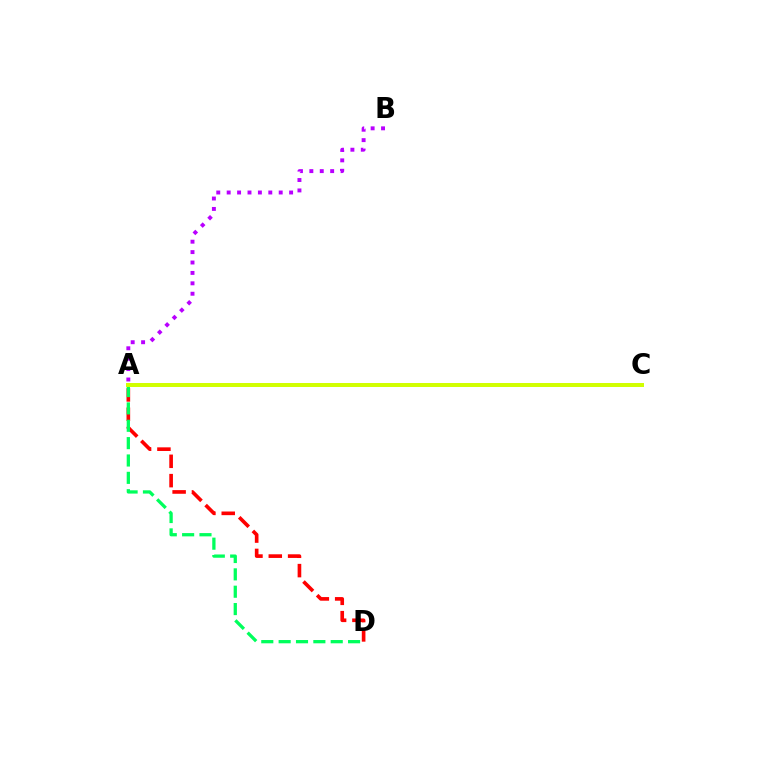{('A', 'D'): [{'color': '#ff0000', 'line_style': 'dashed', 'thickness': 2.63}, {'color': '#00ff5c', 'line_style': 'dashed', 'thickness': 2.36}], ('A', 'C'): [{'color': '#0074ff', 'line_style': 'dashed', 'thickness': 1.58}, {'color': '#d1ff00', 'line_style': 'solid', 'thickness': 2.86}], ('A', 'B'): [{'color': '#b900ff', 'line_style': 'dotted', 'thickness': 2.83}]}